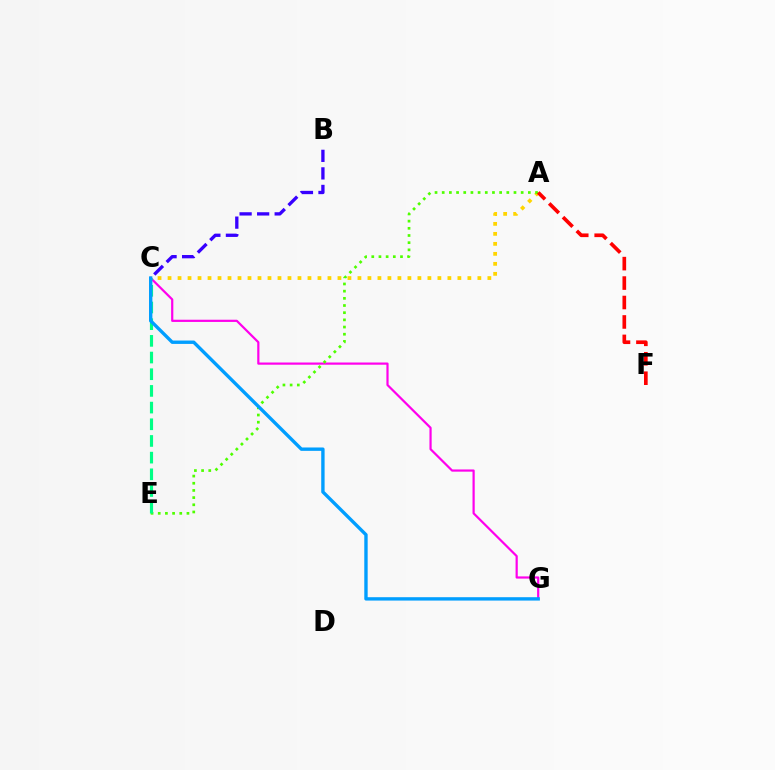{('A', 'C'): [{'color': '#ffd500', 'line_style': 'dotted', 'thickness': 2.72}], ('C', 'G'): [{'color': '#ff00ed', 'line_style': 'solid', 'thickness': 1.59}, {'color': '#009eff', 'line_style': 'solid', 'thickness': 2.43}], ('B', 'C'): [{'color': '#3700ff', 'line_style': 'dashed', 'thickness': 2.38}], ('A', 'E'): [{'color': '#4fff00', 'line_style': 'dotted', 'thickness': 1.95}], ('C', 'E'): [{'color': '#00ff86', 'line_style': 'dashed', 'thickness': 2.27}], ('A', 'F'): [{'color': '#ff0000', 'line_style': 'dashed', 'thickness': 2.64}]}